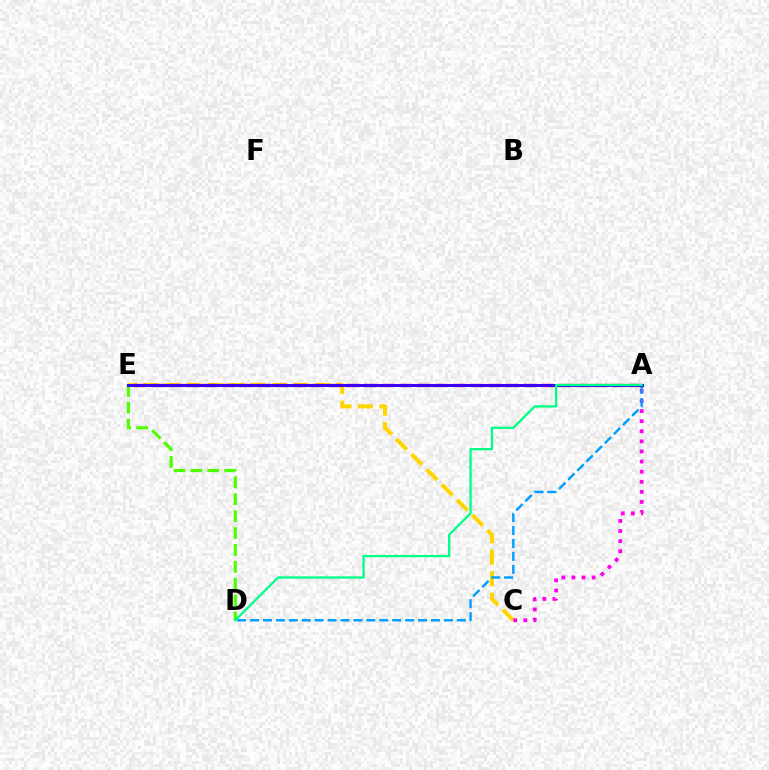{('C', 'E'): [{'color': '#ffd500', 'line_style': 'dashed', 'thickness': 2.92}], ('D', 'E'): [{'color': '#4fff00', 'line_style': 'dashed', 'thickness': 2.3}], ('A', 'C'): [{'color': '#ff00ed', 'line_style': 'dotted', 'thickness': 2.74}], ('A', 'D'): [{'color': '#009eff', 'line_style': 'dashed', 'thickness': 1.76}, {'color': '#00ff86', 'line_style': 'solid', 'thickness': 1.64}], ('A', 'E'): [{'color': '#ff0000', 'line_style': 'dashed', 'thickness': 2.41}, {'color': '#3700ff', 'line_style': 'solid', 'thickness': 2.11}]}